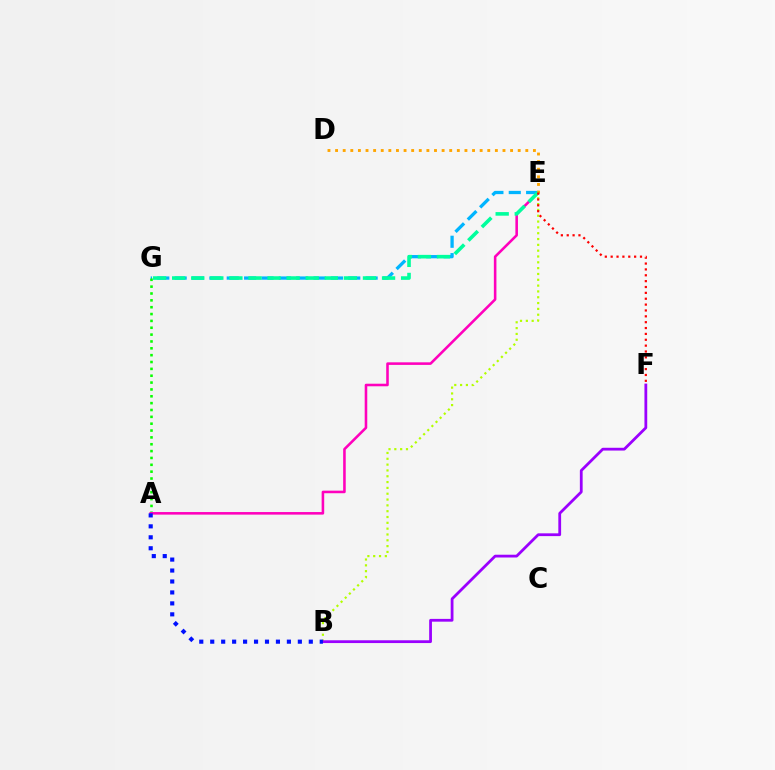{('B', 'E'): [{'color': '#b3ff00', 'line_style': 'dotted', 'thickness': 1.58}], ('E', 'G'): [{'color': '#00b5ff', 'line_style': 'dashed', 'thickness': 2.36}, {'color': '#00ff9d', 'line_style': 'dashed', 'thickness': 2.59}], ('A', 'G'): [{'color': '#08ff00', 'line_style': 'dotted', 'thickness': 1.86}], ('A', 'E'): [{'color': '#ff00bd', 'line_style': 'solid', 'thickness': 1.85}], ('D', 'E'): [{'color': '#ffa500', 'line_style': 'dotted', 'thickness': 2.07}], ('B', 'F'): [{'color': '#9b00ff', 'line_style': 'solid', 'thickness': 2.0}], ('E', 'F'): [{'color': '#ff0000', 'line_style': 'dotted', 'thickness': 1.59}], ('A', 'B'): [{'color': '#0010ff', 'line_style': 'dotted', 'thickness': 2.98}]}